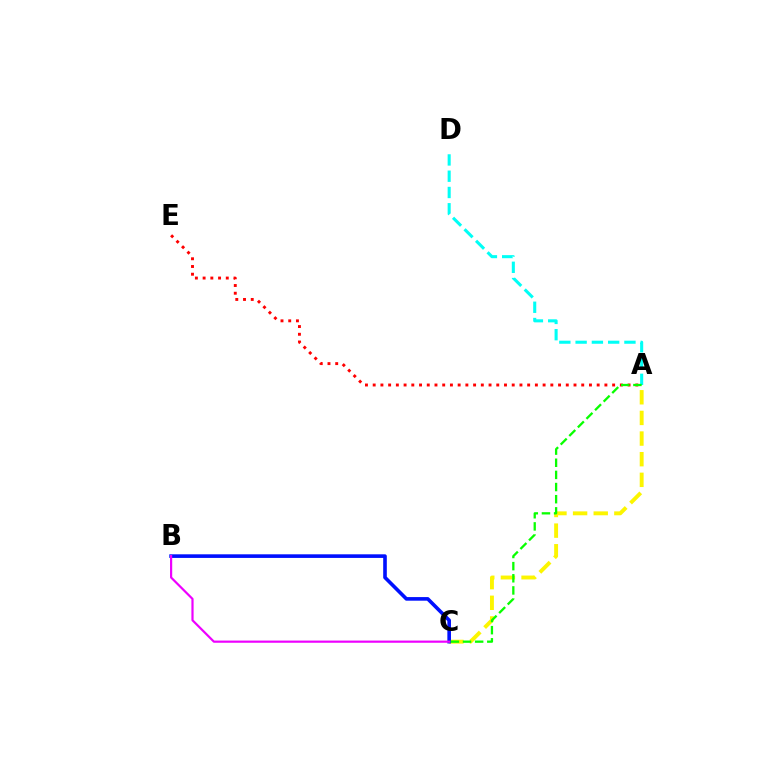{('A', 'E'): [{'color': '#ff0000', 'line_style': 'dotted', 'thickness': 2.1}], ('A', 'C'): [{'color': '#fcf500', 'line_style': 'dashed', 'thickness': 2.8}, {'color': '#08ff00', 'line_style': 'dashed', 'thickness': 1.65}], ('B', 'C'): [{'color': '#0010ff', 'line_style': 'solid', 'thickness': 2.6}, {'color': '#ee00ff', 'line_style': 'solid', 'thickness': 1.57}], ('A', 'D'): [{'color': '#00fff6', 'line_style': 'dashed', 'thickness': 2.21}]}